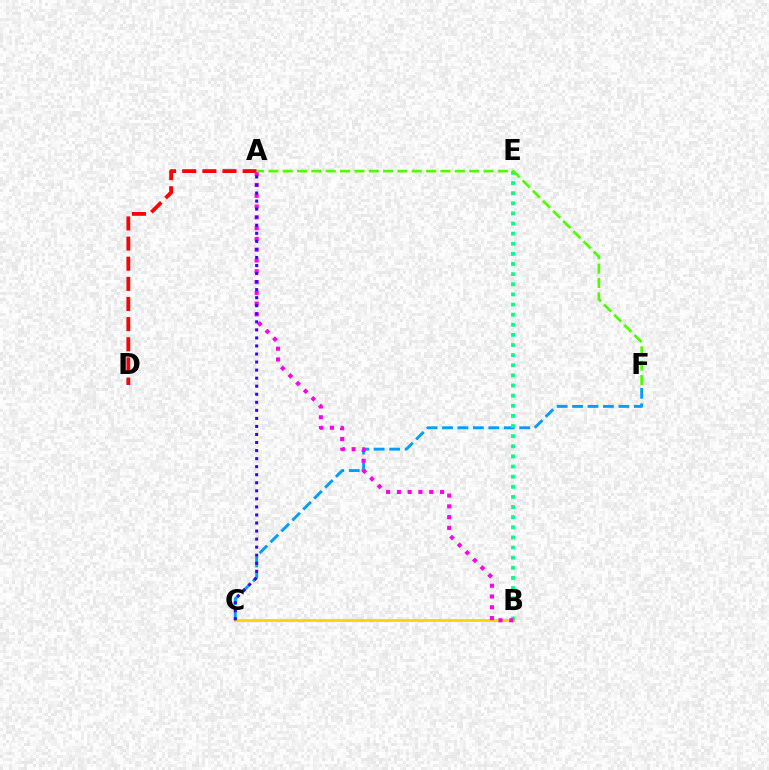{('B', 'C'): [{'color': '#ffd500', 'line_style': 'solid', 'thickness': 2.08}], ('A', 'D'): [{'color': '#ff0000', 'line_style': 'dashed', 'thickness': 2.74}], ('C', 'F'): [{'color': '#009eff', 'line_style': 'dashed', 'thickness': 2.1}], ('B', 'E'): [{'color': '#00ff86', 'line_style': 'dotted', 'thickness': 2.75}], ('A', 'F'): [{'color': '#4fff00', 'line_style': 'dashed', 'thickness': 1.95}], ('A', 'B'): [{'color': '#ff00ed', 'line_style': 'dotted', 'thickness': 2.93}], ('A', 'C'): [{'color': '#3700ff', 'line_style': 'dotted', 'thickness': 2.19}]}